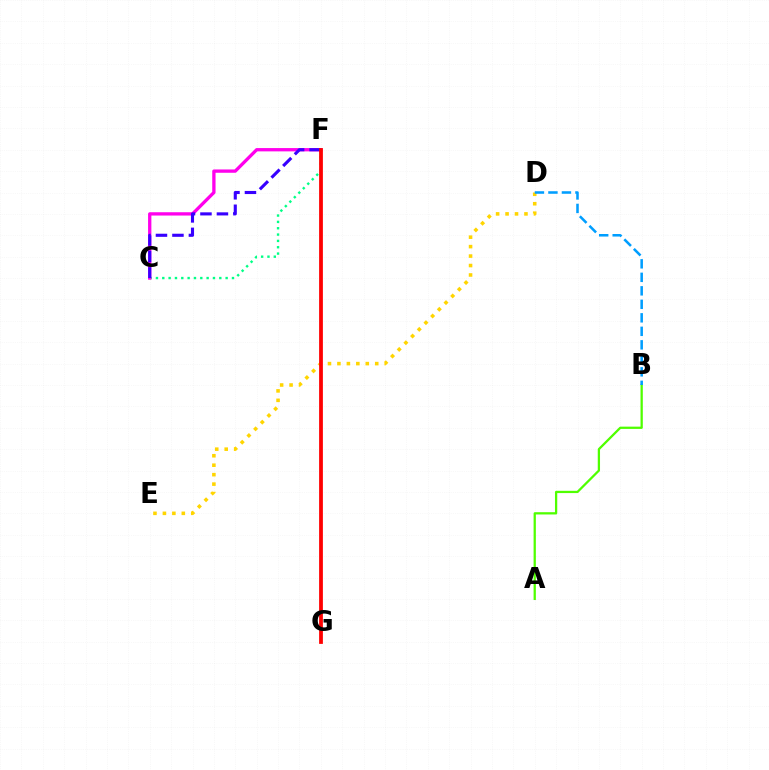{('C', 'F'): [{'color': '#00ff86', 'line_style': 'dotted', 'thickness': 1.72}, {'color': '#ff00ed', 'line_style': 'solid', 'thickness': 2.38}, {'color': '#3700ff', 'line_style': 'dashed', 'thickness': 2.24}], ('A', 'B'): [{'color': '#4fff00', 'line_style': 'solid', 'thickness': 1.63}], ('D', 'E'): [{'color': '#ffd500', 'line_style': 'dotted', 'thickness': 2.57}], ('B', 'D'): [{'color': '#009eff', 'line_style': 'dashed', 'thickness': 1.83}], ('F', 'G'): [{'color': '#ff0000', 'line_style': 'solid', 'thickness': 2.72}]}